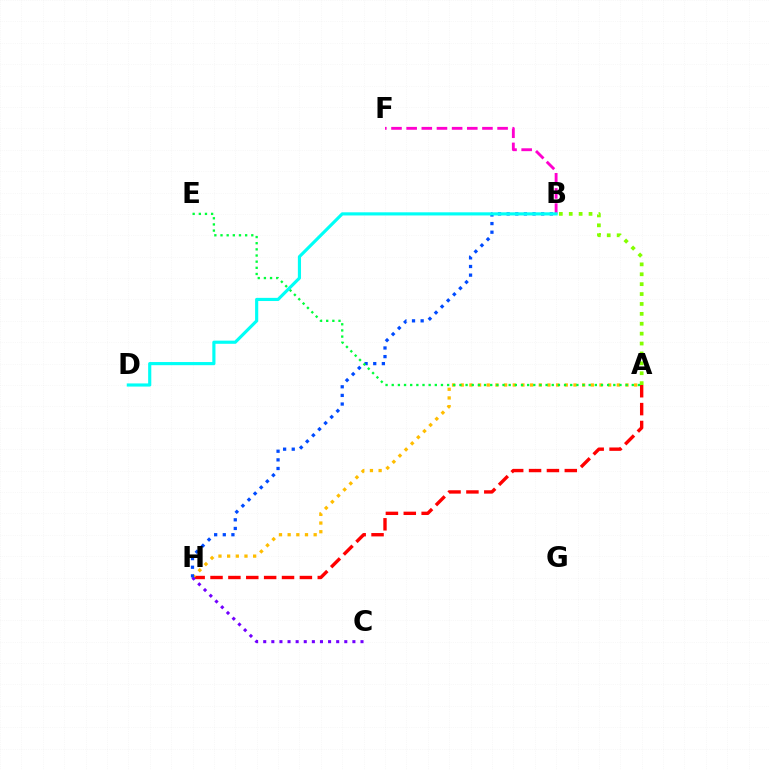{('B', 'F'): [{'color': '#ff00cf', 'line_style': 'dashed', 'thickness': 2.06}], ('A', 'H'): [{'color': '#ff0000', 'line_style': 'dashed', 'thickness': 2.43}, {'color': '#ffbd00', 'line_style': 'dotted', 'thickness': 2.36}], ('C', 'H'): [{'color': '#7200ff', 'line_style': 'dotted', 'thickness': 2.2}], ('A', 'B'): [{'color': '#84ff00', 'line_style': 'dotted', 'thickness': 2.69}], ('B', 'H'): [{'color': '#004bff', 'line_style': 'dotted', 'thickness': 2.34}], ('A', 'E'): [{'color': '#00ff39', 'line_style': 'dotted', 'thickness': 1.67}], ('B', 'D'): [{'color': '#00fff6', 'line_style': 'solid', 'thickness': 2.27}]}